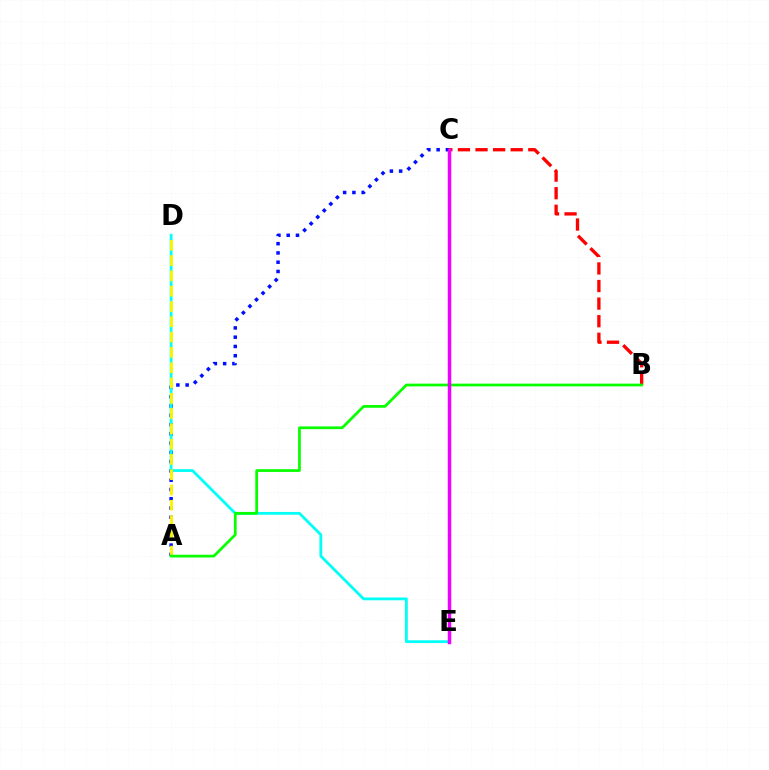{('A', 'C'): [{'color': '#0010ff', 'line_style': 'dotted', 'thickness': 2.52}], ('B', 'C'): [{'color': '#ff0000', 'line_style': 'dashed', 'thickness': 2.39}], ('D', 'E'): [{'color': '#00fff6', 'line_style': 'solid', 'thickness': 2.01}], ('A', 'D'): [{'color': '#fcf500', 'line_style': 'dashed', 'thickness': 2.08}], ('A', 'B'): [{'color': '#08ff00', 'line_style': 'solid', 'thickness': 1.97}], ('C', 'E'): [{'color': '#ee00ff', 'line_style': 'solid', 'thickness': 2.5}]}